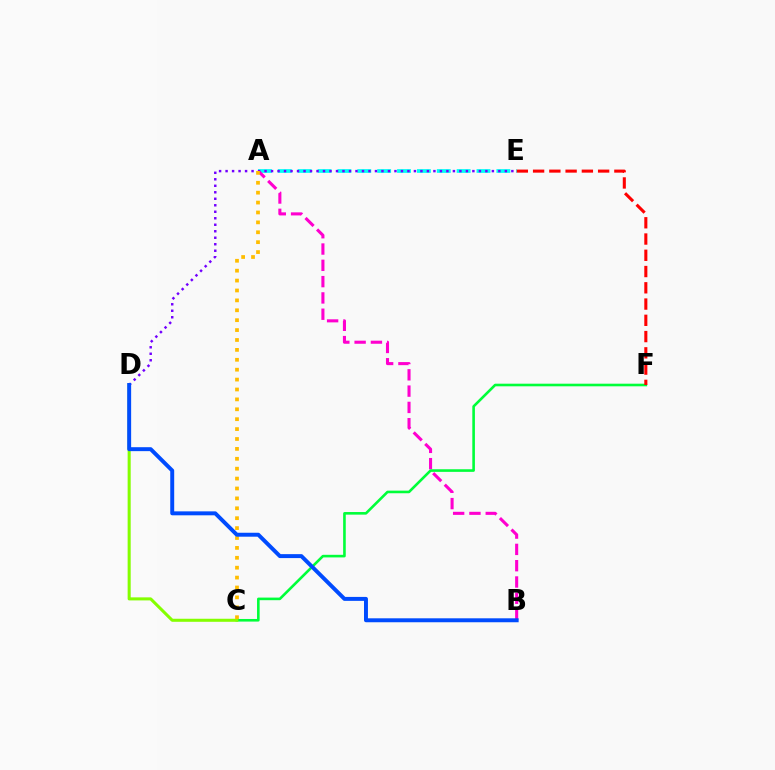{('A', 'E'): [{'color': '#00fff6', 'line_style': 'dashed', 'thickness': 2.7}], ('A', 'B'): [{'color': '#ff00cf', 'line_style': 'dashed', 'thickness': 2.21}], ('C', 'F'): [{'color': '#00ff39', 'line_style': 'solid', 'thickness': 1.88}], ('C', 'D'): [{'color': '#84ff00', 'line_style': 'solid', 'thickness': 2.19}], ('D', 'E'): [{'color': '#7200ff', 'line_style': 'dotted', 'thickness': 1.76}], ('A', 'C'): [{'color': '#ffbd00', 'line_style': 'dotted', 'thickness': 2.69}], ('B', 'D'): [{'color': '#004bff', 'line_style': 'solid', 'thickness': 2.84}], ('E', 'F'): [{'color': '#ff0000', 'line_style': 'dashed', 'thickness': 2.21}]}